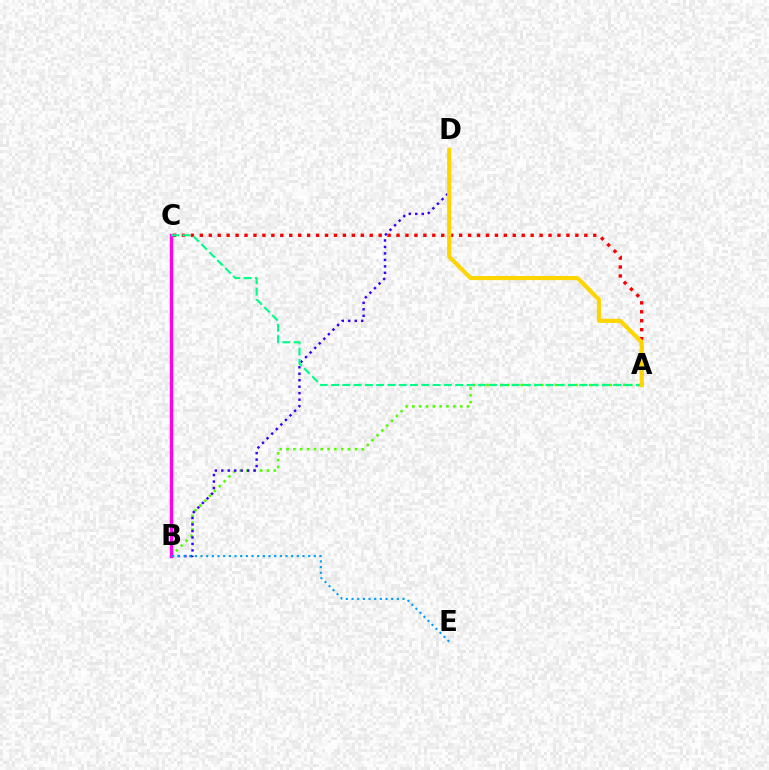{('A', 'C'): [{'color': '#ff0000', 'line_style': 'dotted', 'thickness': 2.43}, {'color': '#00ff86', 'line_style': 'dashed', 'thickness': 1.53}], ('A', 'B'): [{'color': '#4fff00', 'line_style': 'dotted', 'thickness': 1.86}], ('B', 'D'): [{'color': '#3700ff', 'line_style': 'dotted', 'thickness': 1.76}], ('B', 'C'): [{'color': '#ff00ed', 'line_style': 'solid', 'thickness': 2.44}], ('B', 'E'): [{'color': '#009eff', 'line_style': 'dotted', 'thickness': 1.54}], ('A', 'D'): [{'color': '#ffd500', 'line_style': 'solid', 'thickness': 2.96}]}